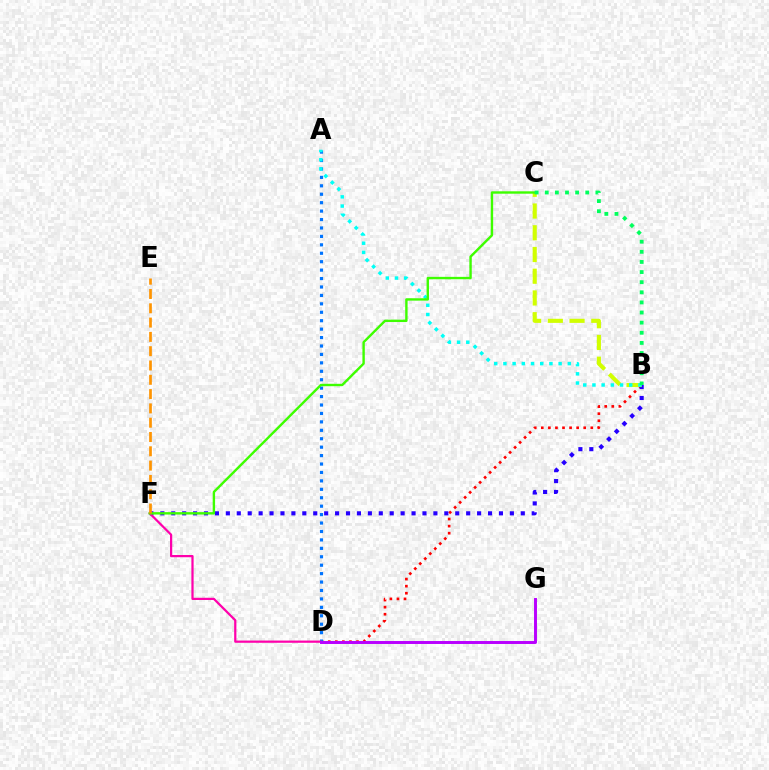{('B', 'D'): [{'color': '#ff0000', 'line_style': 'dotted', 'thickness': 1.92}], ('A', 'D'): [{'color': '#0074ff', 'line_style': 'dotted', 'thickness': 2.29}], ('B', 'F'): [{'color': '#2500ff', 'line_style': 'dotted', 'thickness': 2.97}], ('B', 'C'): [{'color': '#d1ff00', 'line_style': 'dashed', 'thickness': 2.95}, {'color': '#00ff5c', 'line_style': 'dotted', 'thickness': 2.75}], ('D', 'F'): [{'color': '#ff00ac', 'line_style': 'solid', 'thickness': 1.6}], ('A', 'B'): [{'color': '#00fff6', 'line_style': 'dotted', 'thickness': 2.5}], ('C', 'F'): [{'color': '#3dff00', 'line_style': 'solid', 'thickness': 1.73}], ('E', 'F'): [{'color': '#ff9400', 'line_style': 'dashed', 'thickness': 1.94}], ('D', 'G'): [{'color': '#b900ff', 'line_style': 'solid', 'thickness': 2.12}]}